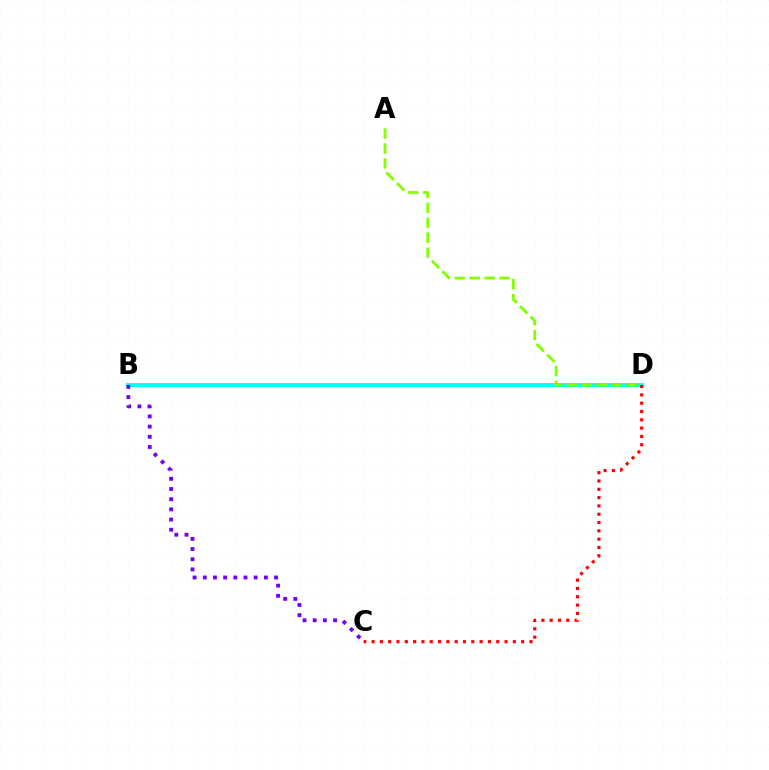{('B', 'D'): [{'color': '#00fff6', 'line_style': 'solid', 'thickness': 2.77}], ('A', 'D'): [{'color': '#84ff00', 'line_style': 'dashed', 'thickness': 2.03}], ('C', 'D'): [{'color': '#ff0000', 'line_style': 'dotted', 'thickness': 2.26}], ('B', 'C'): [{'color': '#7200ff', 'line_style': 'dotted', 'thickness': 2.77}]}